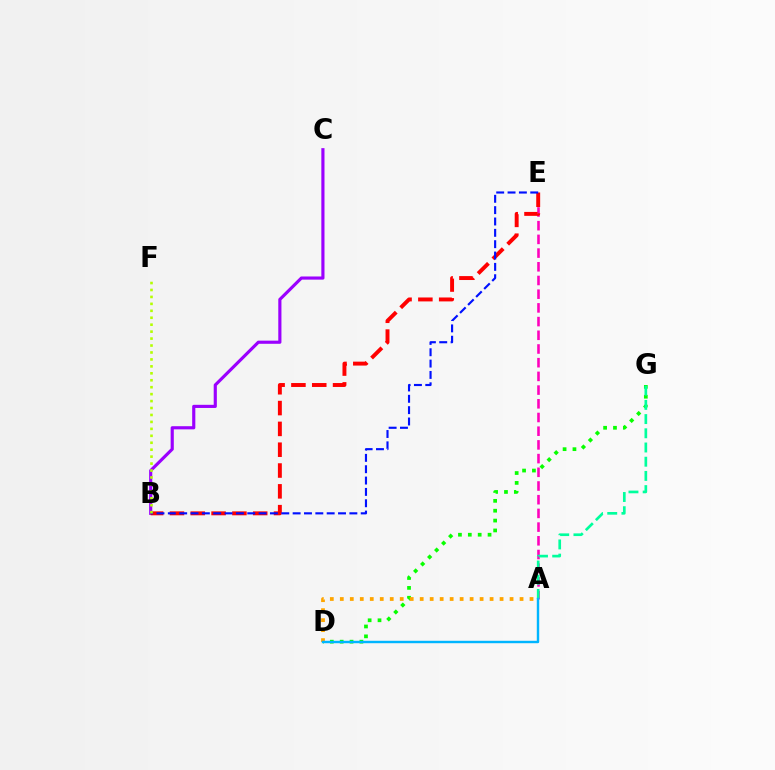{('A', 'E'): [{'color': '#ff00bd', 'line_style': 'dashed', 'thickness': 1.86}], ('D', 'G'): [{'color': '#08ff00', 'line_style': 'dotted', 'thickness': 2.68}], ('B', 'C'): [{'color': '#9b00ff', 'line_style': 'solid', 'thickness': 2.27}], ('B', 'E'): [{'color': '#ff0000', 'line_style': 'dashed', 'thickness': 2.83}, {'color': '#0010ff', 'line_style': 'dashed', 'thickness': 1.54}], ('A', 'G'): [{'color': '#00ff9d', 'line_style': 'dashed', 'thickness': 1.93}], ('A', 'D'): [{'color': '#ffa500', 'line_style': 'dotted', 'thickness': 2.71}, {'color': '#00b5ff', 'line_style': 'solid', 'thickness': 1.75}], ('B', 'F'): [{'color': '#b3ff00', 'line_style': 'dotted', 'thickness': 1.89}]}